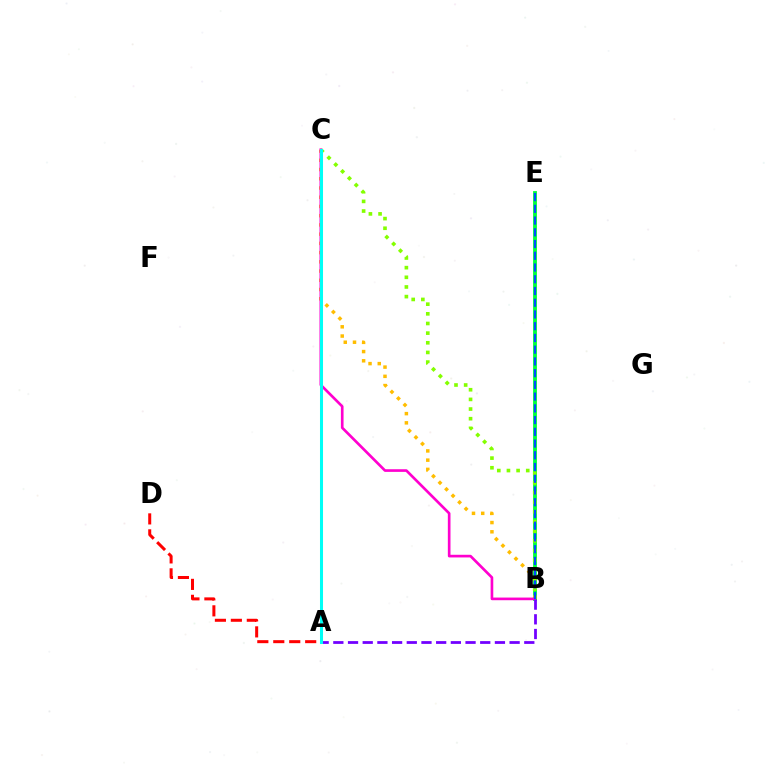{('B', 'E'): [{'color': '#00ff39', 'line_style': 'solid', 'thickness': 2.76}, {'color': '#004bff', 'line_style': 'dashed', 'thickness': 1.59}], ('B', 'C'): [{'color': '#ffbd00', 'line_style': 'dotted', 'thickness': 2.51}, {'color': '#84ff00', 'line_style': 'dotted', 'thickness': 2.62}, {'color': '#ff00cf', 'line_style': 'solid', 'thickness': 1.91}], ('A', 'D'): [{'color': '#ff0000', 'line_style': 'dashed', 'thickness': 2.17}], ('A', 'B'): [{'color': '#7200ff', 'line_style': 'dashed', 'thickness': 2.0}], ('A', 'C'): [{'color': '#00fff6', 'line_style': 'solid', 'thickness': 2.18}]}